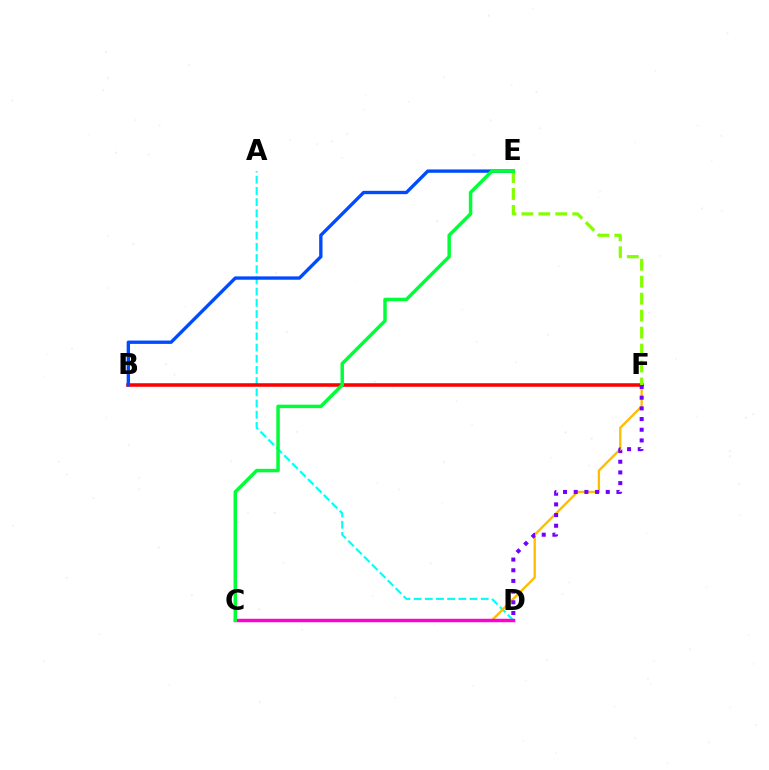{('A', 'D'): [{'color': '#00fff6', 'line_style': 'dashed', 'thickness': 1.52}], ('C', 'F'): [{'color': '#ffbd00', 'line_style': 'solid', 'thickness': 1.67}], ('B', 'F'): [{'color': '#ff0000', 'line_style': 'solid', 'thickness': 2.56}], ('B', 'E'): [{'color': '#004bff', 'line_style': 'solid', 'thickness': 2.41}], ('E', 'F'): [{'color': '#84ff00', 'line_style': 'dashed', 'thickness': 2.3}], ('C', 'D'): [{'color': '#ff00cf', 'line_style': 'solid', 'thickness': 2.49}], ('D', 'F'): [{'color': '#7200ff', 'line_style': 'dotted', 'thickness': 2.9}], ('C', 'E'): [{'color': '#00ff39', 'line_style': 'solid', 'thickness': 2.5}]}